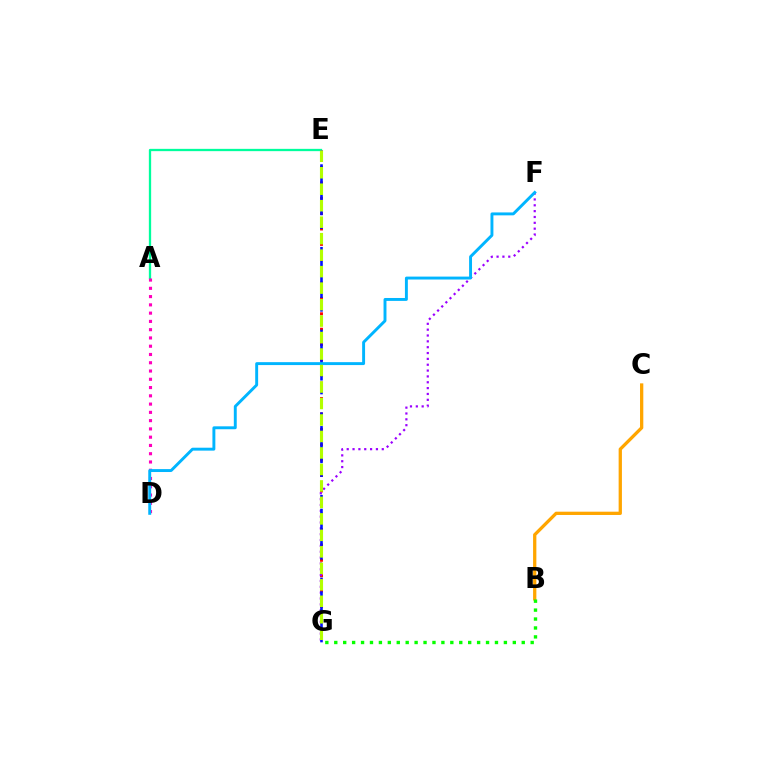{('E', 'G'): [{'color': '#ff0000', 'line_style': 'dotted', 'thickness': 2.09}, {'color': '#0010ff', 'line_style': 'dashed', 'thickness': 1.87}, {'color': '#b3ff00', 'line_style': 'dashed', 'thickness': 2.24}], ('F', 'G'): [{'color': '#9b00ff', 'line_style': 'dotted', 'thickness': 1.59}], ('A', 'E'): [{'color': '#00ff9d', 'line_style': 'solid', 'thickness': 1.65}], ('B', 'C'): [{'color': '#ffa500', 'line_style': 'solid', 'thickness': 2.37}], ('B', 'G'): [{'color': '#08ff00', 'line_style': 'dotted', 'thickness': 2.43}], ('A', 'D'): [{'color': '#ff00bd', 'line_style': 'dotted', 'thickness': 2.25}], ('D', 'F'): [{'color': '#00b5ff', 'line_style': 'solid', 'thickness': 2.1}]}